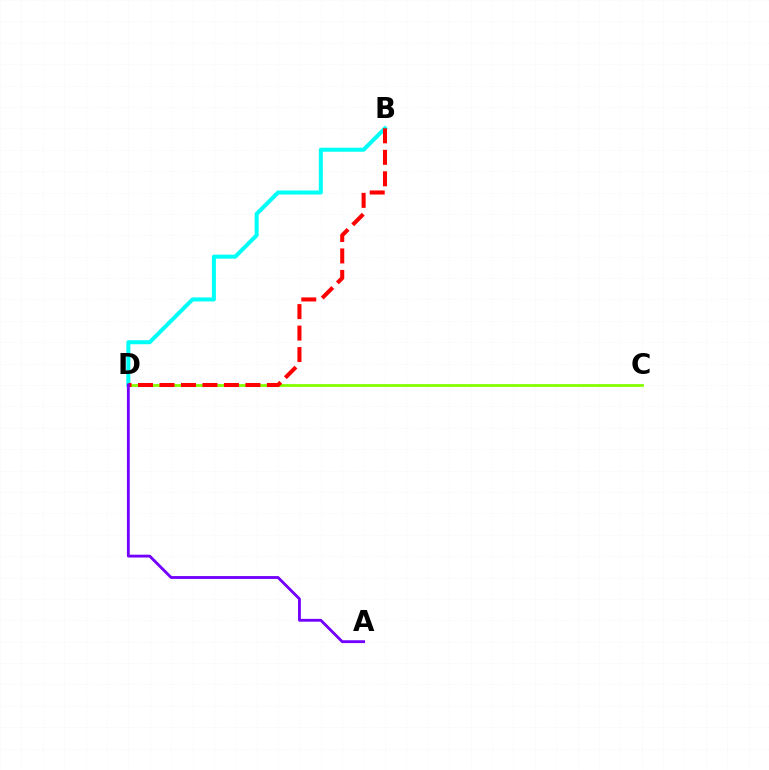{('C', 'D'): [{'color': '#84ff00', 'line_style': 'solid', 'thickness': 2.02}], ('B', 'D'): [{'color': '#00fff6', 'line_style': 'solid', 'thickness': 2.9}, {'color': '#ff0000', 'line_style': 'dashed', 'thickness': 2.92}], ('A', 'D'): [{'color': '#7200ff', 'line_style': 'solid', 'thickness': 2.05}]}